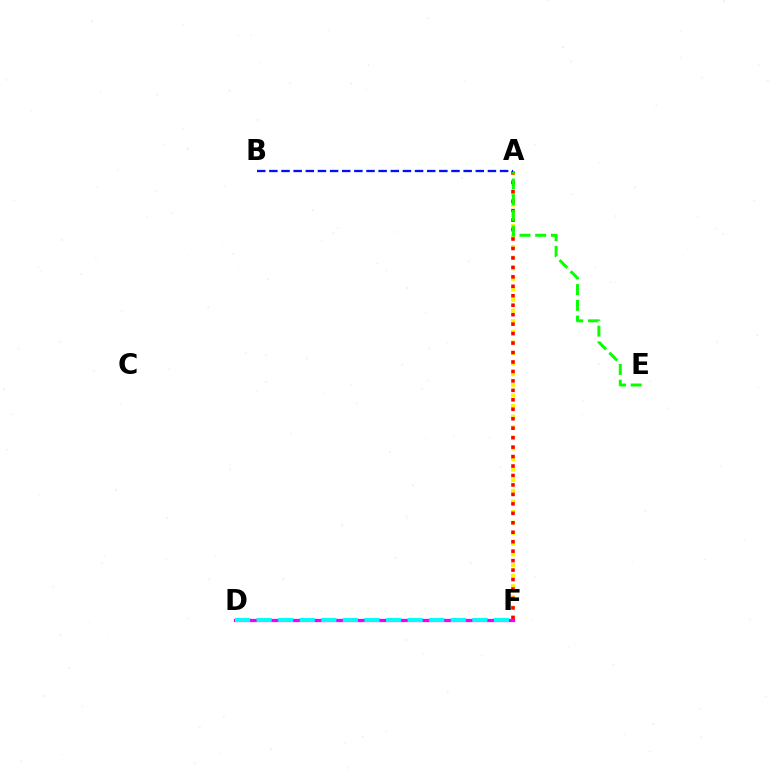{('A', 'F'): [{'color': '#fcf500', 'line_style': 'dotted', 'thickness': 2.88}, {'color': '#ff0000', 'line_style': 'dotted', 'thickness': 2.57}], ('A', 'E'): [{'color': '#08ff00', 'line_style': 'dashed', 'thickness': 2.14}], ('D', 'F'): [{'color': '#ee00ff', 'line_style': 'solid', 'thickness': 2.34}, {'color': '#00fff6', 'line_style': 'dashed', 'thickness': 2.93}], ('A', 'B'): [{'color': '#0010ff', 'line_style': 'dashed', 'thickness': 1.65}]}